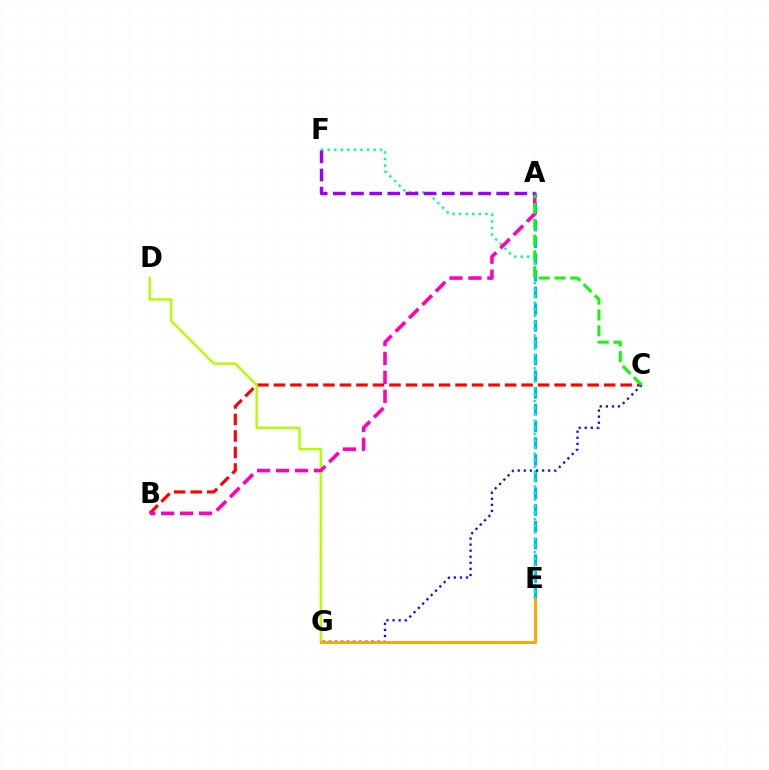{('A', 'E'): [{'color': '#00b5ff', 'line_style': 'dashed', 'thickness': 2.27}], ('B', 'C'): [{'color': '#ff0000', 'line_style': 'dashed', 'thickness': 2.24}], ('C', 'G'): [{'color': '#0010ff', 'line_style': 'dotted', 'thickness': 1.65}], ('D', 'G'): [{'color': '#b3ff00', 'line_style': 'solid', 'thickness': 1.76}], ('E', 'F'): [{'color': '#00ff9d', 'line_style': 'dotted', 'thickness': 1.78}], ('A', 'B'): [{'color': '#ff00bd', 'line_style': 'dashed', 'thickness': 2.57}], ('A', 'C'): [{'color': '#08ff00', 'line_style': 'dashed', 'thickness': 2.15}], ('A', 'F'): [{'color': '#9b00ff', 'line_style': 'dashed', 'thickness': 2.47}], ('E', 'G'): [{'color': '#ffa500', 'line_style': 'solid', 'thickness': 2.11}]}